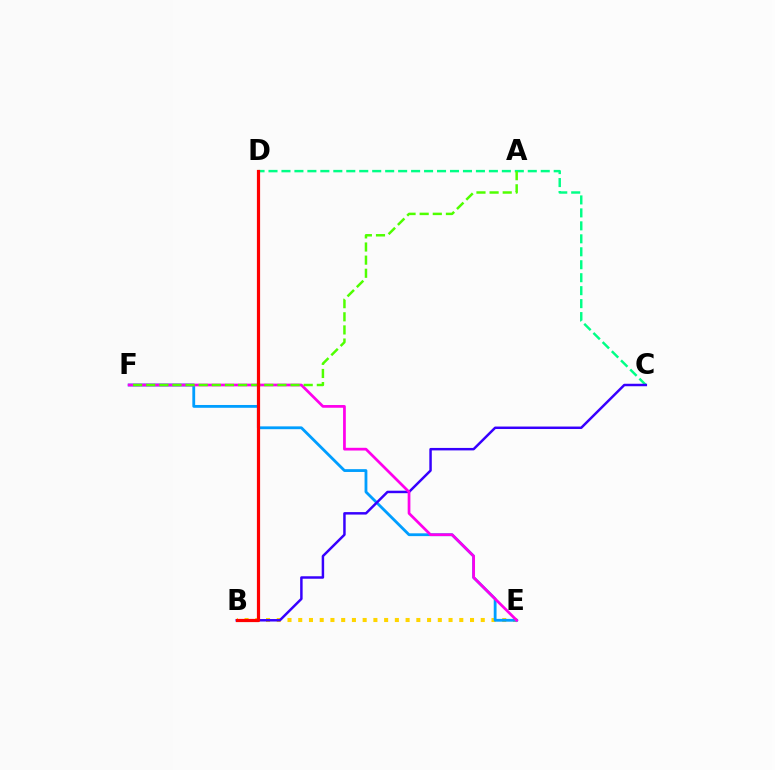{('B', 'E'): [{'color': '#ffd500', 'line_style': 'dotted', 'thickness': 2.92}], ('C', 'D'): [{'color': '#00ff86', 'line_style': 'dashed', 'thickness': 1.76}], ('E', 'F'): [{'color': '#009eff', 'line_style': 'solid', 'thickness': 2.02}, {'color': '#ff00ed', 'line_style': 'solid', 'thickness': 1.97}], ('B', 'C'): [{'color': '#3700ff', 'line_style': 'solid', 'thickness': 1.78}], ('A', 'F'): [{'color': '#4fff00', 'line_style': 'dashed', 'thickness': 1.78}], ('B', 'D'): [{'color': '#ff0000', 'line_style': 'solid', 'thickness': 2.31}]}